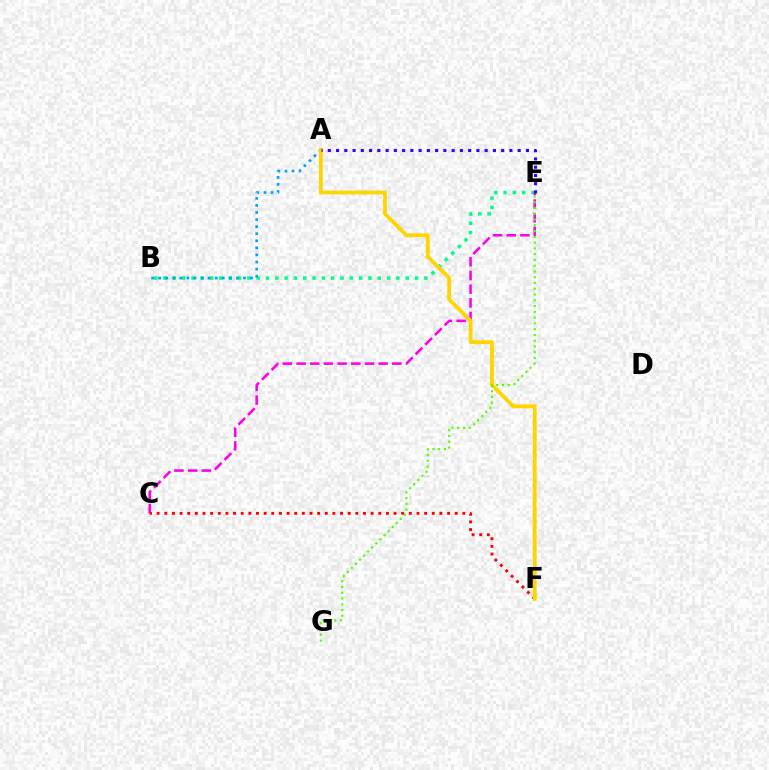{('B', 'E'): [{'color': '#00ff86', 'line_style': 'dotted', 'thickness': 2.53}], ('C', 'E'): [{'color': '#ff00ed', 'line_style': 'dashed', 'thickness': 1.86}], ('A', 'B'): [{'color': '#009eff', 'line_style': 'dotted', 'thickness': 1.92}], ('C', 'F'): [{'color': '#ff0000', 'line_style': 'dotted', 'thickness': 2.08}], ('A', 'F'): [{'color': '#ffd500', 'line_style': 'solid', 'thickness': 2.75}], ('E', 'G'): [{'color': '#4fff00', 'line_style': 'dotted', 'thickness': 1.57}], ('A', 'E'): [{'color': '#3700ff', 'line_style': 'dotted', 'thickness': 2.24}]}